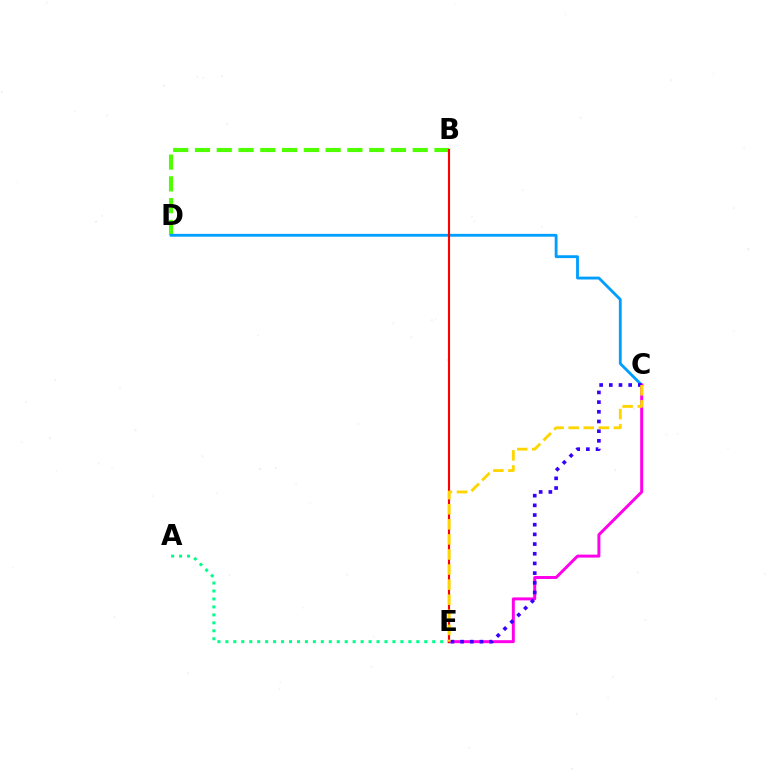{('B', 'D'): [{'color': '#4fff00', 'line_style': 'dashed', 'thickness': 2.96}], ('A', 'E'): [{'color': '#00ff86', 'line_style': 'dotted', 'thickness': 2.16}], ('C', 'D'): [{'color': '#009eff', 'line_style': 'solid', 'thickness': 2.04}], ('C', 'E'): [{'color': '#ff00ed', 'line_style': 'solid', 'thickness': 2.14}, {'color': '#3700ff', 'line_style': 'dotted', 'thickness': 2.63}, {'color': '#ffd500', 'line_style': 'dashed', 'thickness': 2.05}], ('B', 'E'): [{'color': '#ff0000', 'line_style': 'solid', 'thickness': 1.54}]}